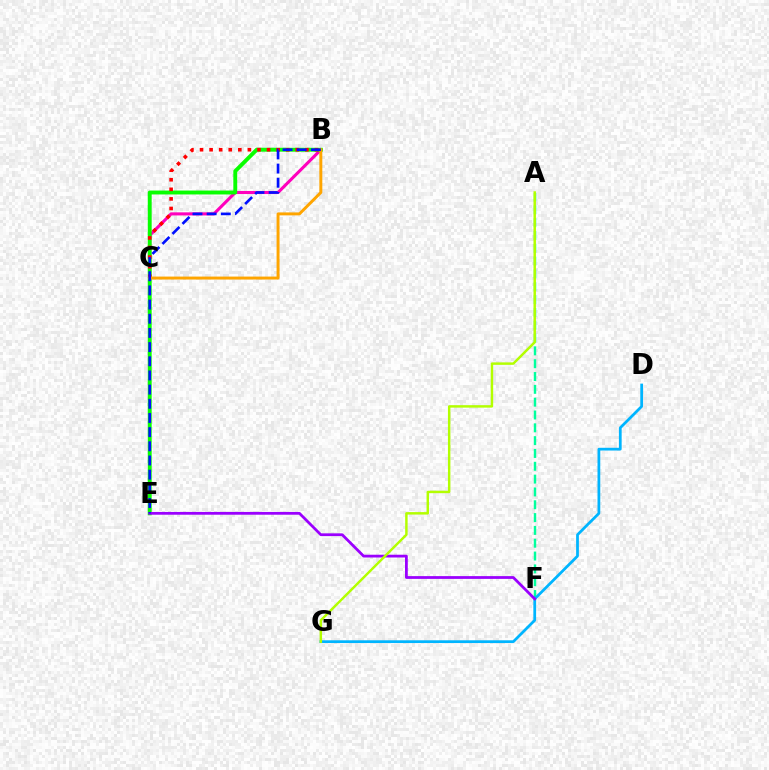{('B', 'C'): [{'color': '#ff00bd', 'line_style': 'solid', 'thickness': 2.22}, {'color': '#ff0000', 'line_style': 'dotted', 'thickness': 2.6}, {'color': '#ffa500', 'line_style': 'solid', 'thickness': 2.13}], ('A', 'F'): [{'color': '#00ff9d', 'line_style': 'dashed', 'thickness': 1.74}], ('D', 'G'): [{'color': '#00b5ff', 'line_style': 'solid', 'thickness': 1.98}], ('B', 'E'): [{'color': '#08ff00', 'line_style': 'solid', 'thickness': 2.81}, {'color': '#0010ff', 'line_style': 'dashed', 'thickness': 1.93}], ('E', 'F'): [{'color': '#9b00ff', 'line_style': 'solid', 'thickness': 1.99}], ('A', 'G'): [{'color': '#b3ff00', 'line_style': 'solid', 'thickness': 1.77}]}